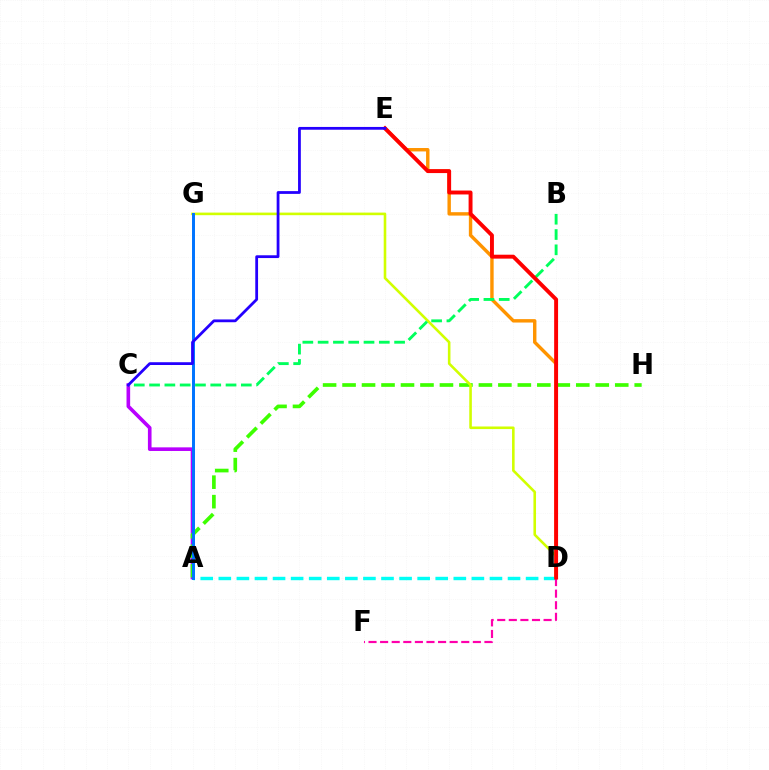{('D', 'E'): [{'color': '#ff9400', 'line_style': 'solid', 'thickness': 2.46}, {'color': '#ff0000', 'line_style': 'solid', 'thickness': 2.82}], ('A', 'C'): [{'color': '#b900ff', 'line_style': 'solid', 'thickness': 2.61}], ('A', 'H'): [{'color': '#3dff00', 'line_style': 'dashed', 'thickness': 2.65}], ('A', 'D'): [{'color': '#00fff6', 'line_style': 'dashed', 'thickness': 2.46}], ('D', 'G'): [{'color': '#d1ff00', 'line_style': 'solid', 'thickness': 1.87}], ('D', 'F'): [{'color': '#ff00ac', 'line_style': 'dashed', 'thickness': 1.57}], ('B', 'C'): [{'color': '#00ff5c', 'line_style': 'dashed', 'thickness': 2.08}], ('A', 'G'): [{'color': '#0074ff', 'line_style': 'solid', 'thickness': 2.14}], ('C', 'E'): [{'color': '#2500ff', 'line_style': 'solid', 'thickness': 2.01}]}